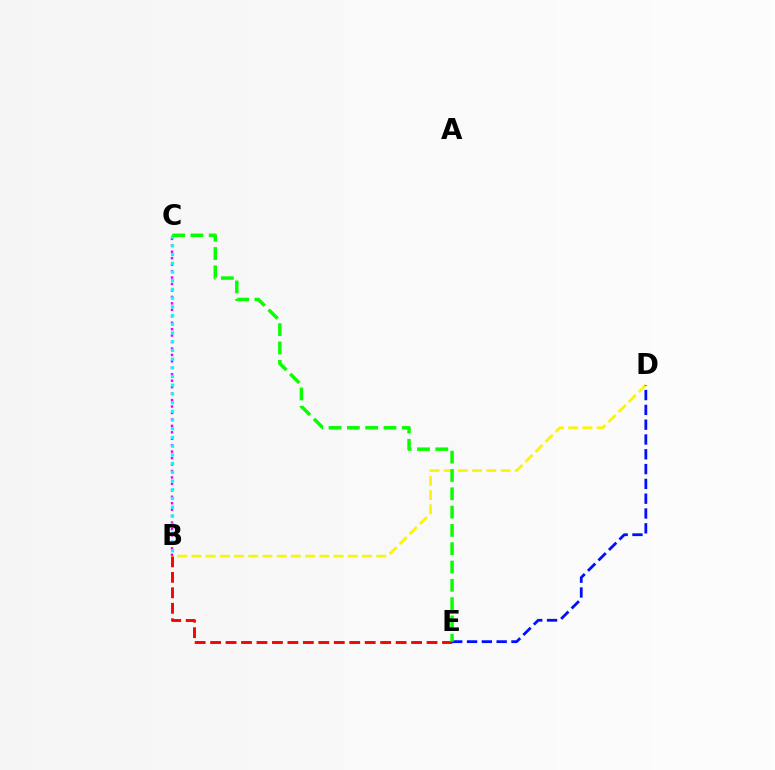{('B', 'D'): [{'color': '#fcf500', 'line_style': 'dashed', 'thickness': 1.93}], ('B', 'C'): [{'color': '#ee00ff', 'line_style': 'dotted', 'thickness': 1.75}, {'color': '#00fff6', 'line_style': 'dotted', 'thickness': 2.37}], ('B', 'E'): [{'color': '#ff0000', 'line_style': 'dashed', 'thickness': 2.1}], ('D', 'E'): [{'color': '#0010ff', 'line_style': 'dashed', 'thickness': 2.01}], ('C', 'E'): [{'color': '#08ff00', 'line_style': 'dashed', 'thickness': 2.49}]}